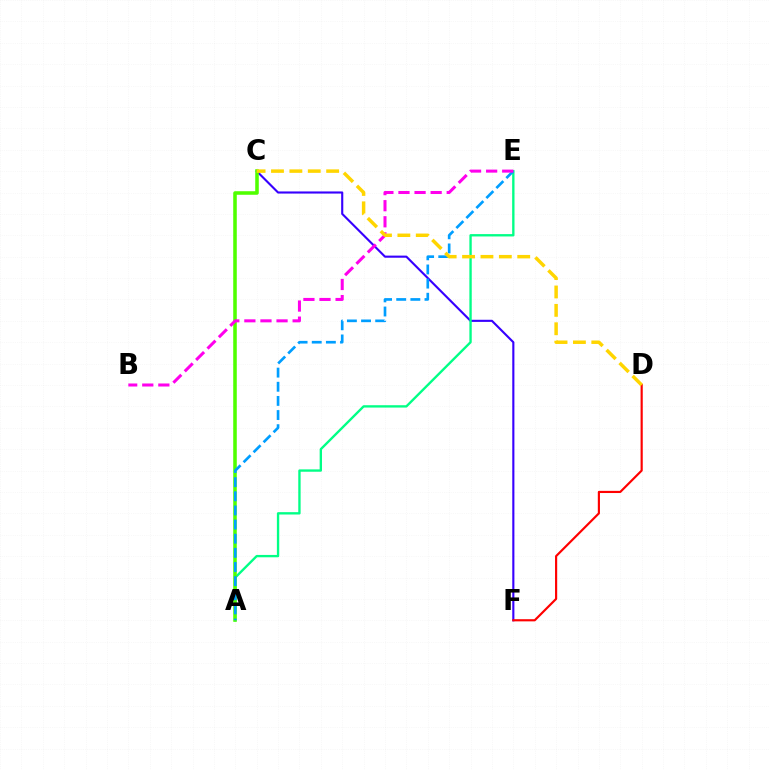{('C', 'F'): [{'color': '#3700ff', 'line_style': 'solid', 'thickness': 1.53}], ('A', 'E'): [{'color': '#00ff86', 'line_style': 'solid', 'thickness': 1.69}, {'color': '#009eff', 'line_style': 'dashed', 'thickness': 1.92}], ('A', 'C'): [{'color': '#4fff00', 'line_style': 'solid', 'thickness': 2.56}], ('B', 'E'): [{'color': '#ff00ed', 'line_style': 'dashed', 'thickness': 2.19}], ('D', 'F'): [{'color': '#ff0000', 'line_style': 'solid', 'thickness': 1.56}], ('C', 'D'): [{'color': '#ffd500', 'line_style': 'dashed', 'thickness': 2.5}]}